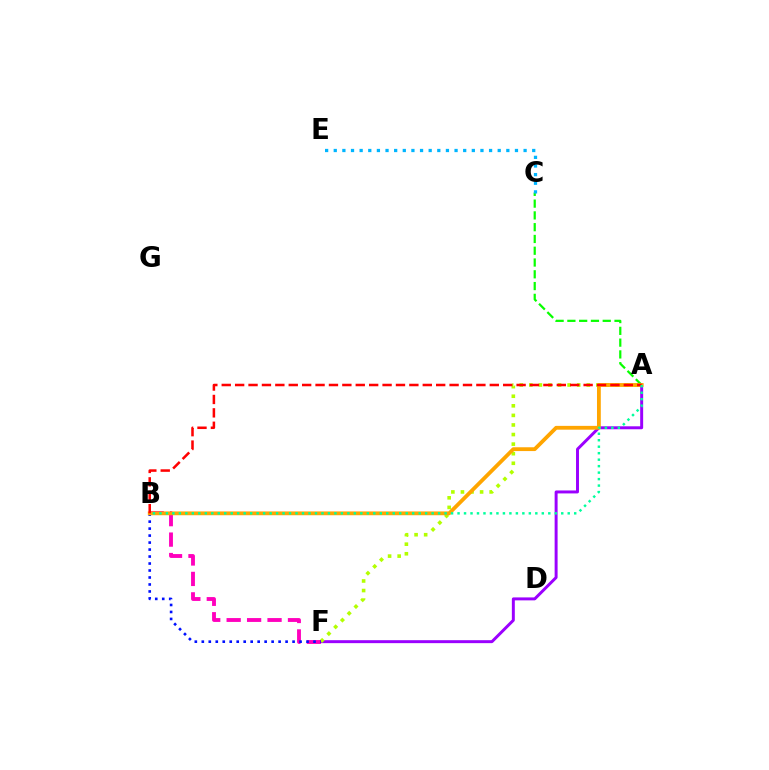{('A', 'F'): [{'color': '#9b00ff', 'line_style': 'solid', 'thickness': 2.13}, {'color': '#b3ff00', 'line_style': 'dotted', 'thickness': 2.6}], ('A', 'C'): [{'color': '#08ff00', 'line_style': 'dashed', 'thickness': 1.6}], ('B', 'F'): [{'color': '#ff00bd', 'line_style': 'dashed', 'thickness': 2.78}, {'color': '#0010ff', 'line_style': 'dotted', 'thickness': 1.9}], ('A', 'B'): [{'color': '#ffa500', 'line_style': 'solid', 'thickness': 2.74}, {'color': '#ff0000', 'line_style': 'dashed', 'thickness': 1.82}, {'color': '#00ff9d', 'line_style': 'dotted', 'thickness': 1.76}], ('C', 'E'): [{'color': '#00b5ff', 'line_style': 'dotted', 'thickness': 2.34}]}